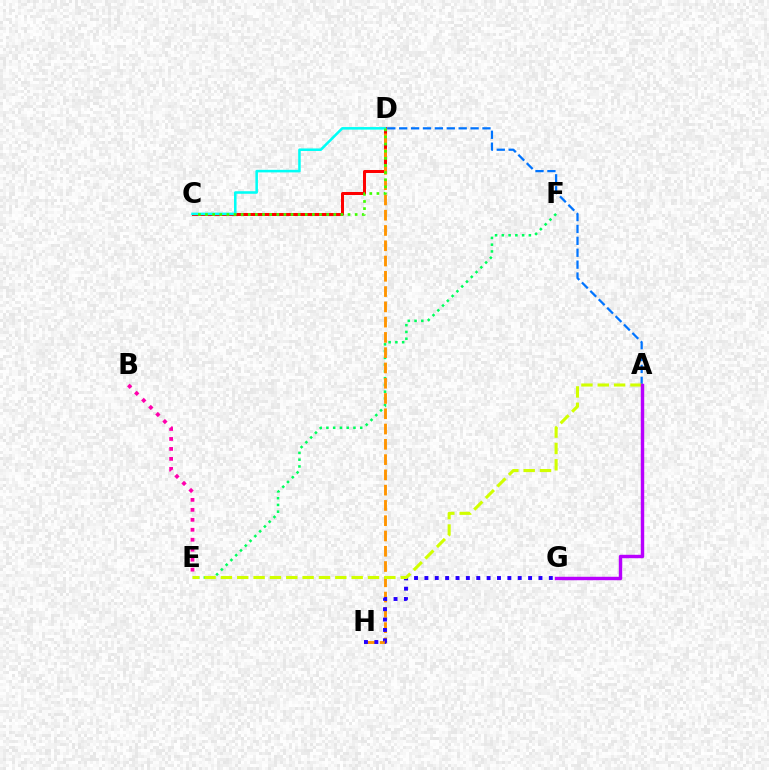{('A', 'D'): [{'color': '#0074ff', 'line_style': 'dashed', 'thickness': 1.62}], ('E', 'F'): [{'color': '#00ff5c', 'line_style': 'dotted', 'thickness': 1.84}], ('C', 'D'): [{'color': '#ff0000', 'line_style': 'solid', 'thickness': 2.17}, {'color': '#00fff6', 'line_style': 'solid', 'thickness': 1.83}, {'color': '#3dff00', 'line_style': 'dotted', 'thickness': 1.94}], ('D', 'H'): [{'color': '#ff9400', 'line_style': 'dashed', 'thickness': 2.08}], ('G', 'H'): [{'color': '#2500ff', 'line_style': 'dotted', 'thickness': 2.82}], ('A', 'E'): [{'color': '#d1ff00', 'line_style': 'dashed', 'thickness': 2.22}], ('B', 'E'): [{'color': '#ff00ac', 'line_style': 'dotted', 'thickness': 2.71}], ('A', 'G'): [{'color': '#b900ff', 'line_style': 'solid', 'thickness': 2.47}]}